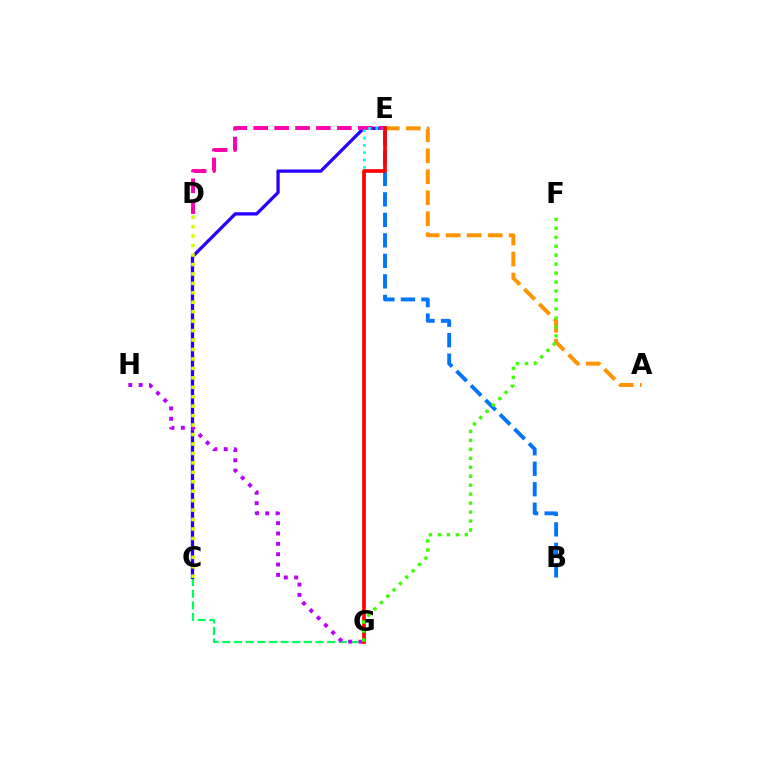{('C', 'G'): [{'color': '#00ff5c', 'line_style': 'dashed', 'thickness': 1.58}], ('C', 'E'): [{'color': '#2500ff', 'line_style': 'solid', 'thickness': 2.37}], ('A', 'E'): [{'color': '#ff9400', 'line_style': 'dashed', 'thickness': 2.85}], ('G', 'H'): [{'color': '#b900ff', 'line_style': 'dotted', 'thickness': 2.81}], ('C', 'D'): [{'color': '#d1ff00', 'line_style': 'dotted', 'thickness': 2.57}], ('D', 'E'): [{'color': '#ff00ac', 'line_style': 'dashed', 'thickness': 2.84}], ('B', 'E'): [{'color': '#0074ff', 'line_style': 'dashed', 'thickness': 2.78}], ('E', 'G'): [{'color': '#00fff6', 'line_style': 'dotted', 'thickness': 1.98}, {'color': '#ff0000', 'line_style': 'solid', 'thickness': 2.64}], ('F', 'G'): [{'color': '#3dff00', 'line_style': 'dotted', 'thickness': 2.44}]}